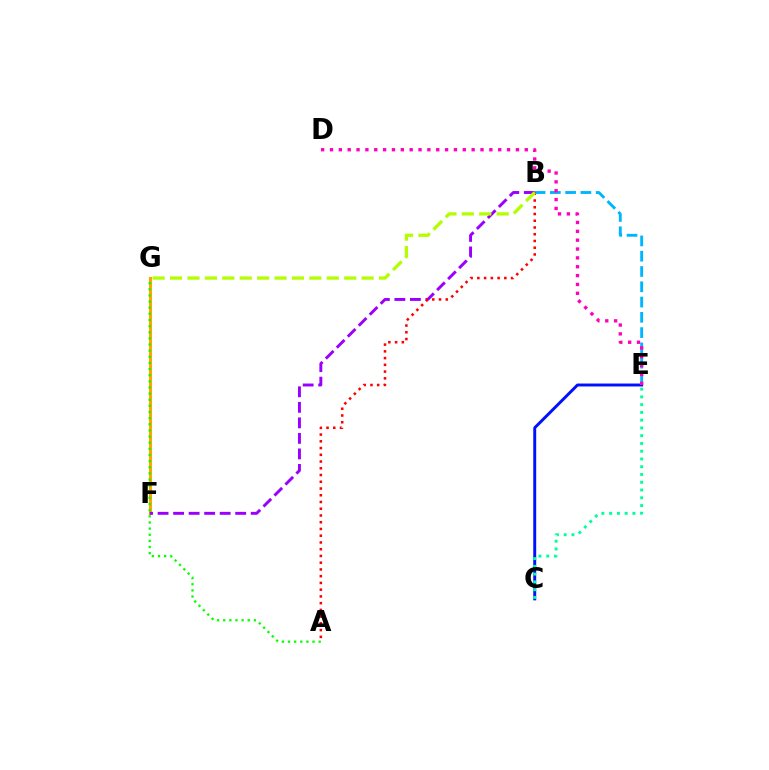{('C', 'E'): [{'color': '#0010ff', 'line_style': 'solid', 'thickness': 2.12}, {'color': '#00ff9d', 'line_style': 'dotted', 'thickness': 2.11}], ('F', 'G'): [{'color': '#ffa500', 'line_style': 'solid', 'thickness': 2.23}], ('B', 'E'): [{'color': '#00b5ff', 'line_style': 'dashed', 'thickness': 2.08}], ('B', 'F'): [{'color': '#9b00ff', 'line_style': 'dashed', 'thickness': 2.11}], ('D', 'E'): [{'color': '#ff00bd', 'line_style': 'dotted', 'thickness': 2.41}], ('A', 'B'): [{'color': '#ff0000', 'line_style': 'dotted', 'thickness': 1.83}], ('A', 'G'): [{'color': '#08ff00', 'line_style': 'dotted', 'thickness': 1.67}], ('B', 'G'): [{'color': '#b3ff00', 'line_style': 'dashed', 'thickness': 2.37}]}